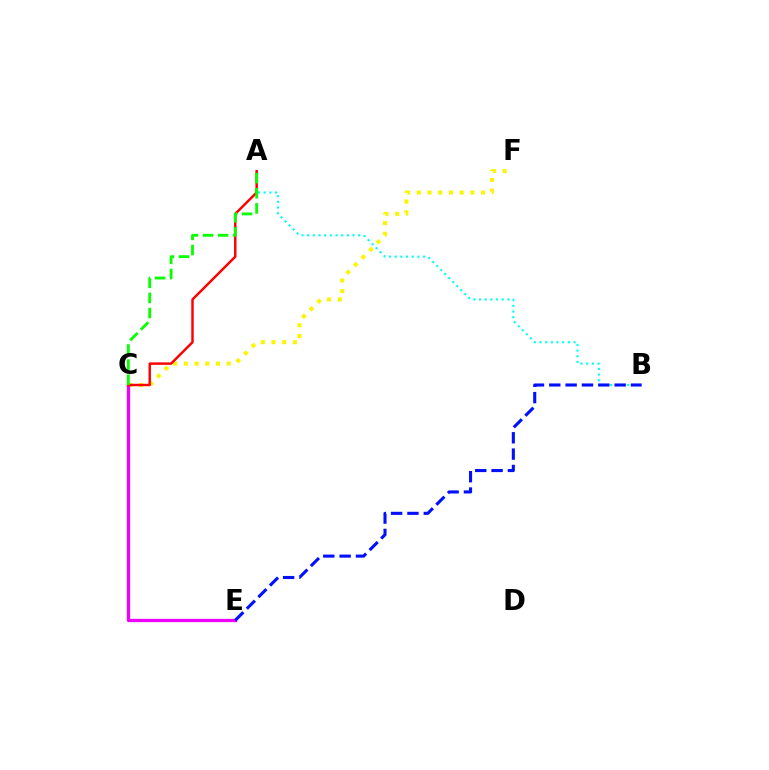{('C', 'F'): [{'color': '#fcf500', 'line_style': 'dotted', 'thickness': 2.91}], ('C', 'E'): [{'color': '#ee00ff', 'line_style': 'solid', 'thickness': 2.37}], ('A', 'B'): [{'color': '#00fff6', 'line_style': 'dotted', 'thickness': 1.54}], ('A', 'C'): [{'color': '#ff0000', 'line_style': 'solid', 'thickness': 1.77}, {'color': '#08ff00', 'line_style': 'dashed', 'thickness': 2.05}], ('B', 'E'): [{'color': '#0010ff', 'line_style': 'dashed', 'thickness': 2.22}]}